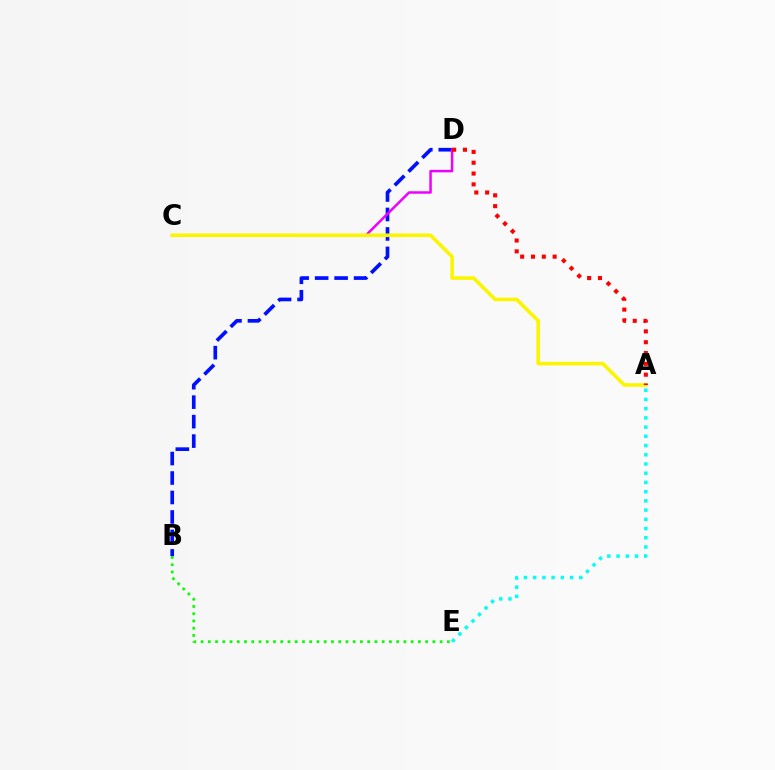{('B', 'E'): [{'color': '#08ff00', 'line_style': 'dotted', 'thickness': 1.97}], ('B', 'D'): [{'color': '#0010ff', 'line_style': 'dashed', 'thickness': 2.65}], ('C', 'D'): [{'color': '#ee00ff', 'line_style': 'solid', 'thickness': 1.8}], ('A', 'C'): [{'color': '#fcf500', 'line_style': 'solid', 'thickness': 2.58}], ('A', 'E'): [{'color': '#00fff6', 'line_style': 'dotted', 'thickness': 2.51}], ('A', 'D'): [{'color': '#ff0000', 'line_style': 'dotted', 'thickness': 2.94}]}